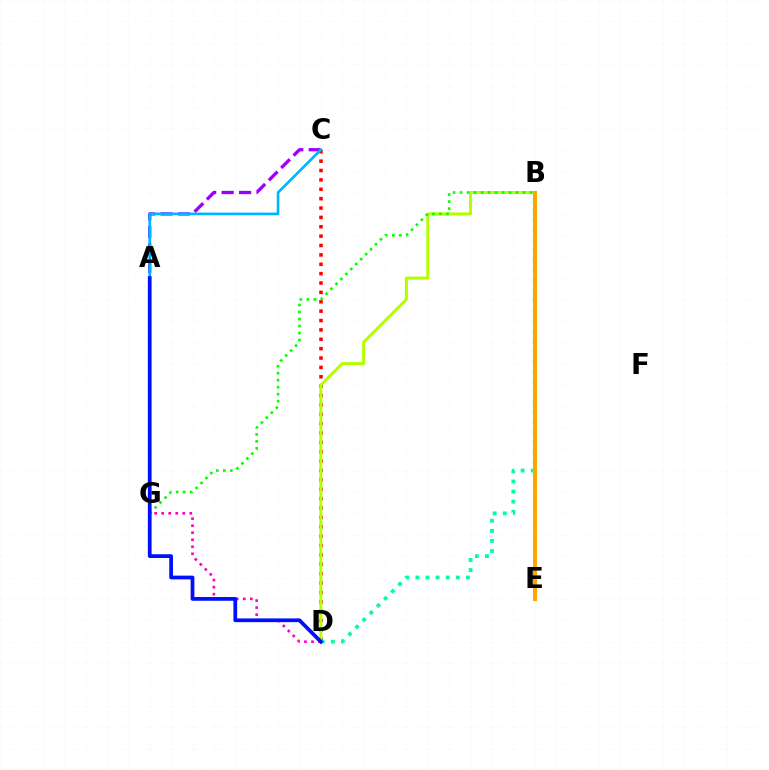{('A', 'C'): [{'color': '#9b00ff', 'line_style': 'dashed', 'thickness': 2.37}, {'color': '#00b5ff', 'line_style': 'solid', 'thickness': 1.9}], ('C', 'D'): [{'color': '#ff0000', 'line_style': 'dotted', 'thickness': 2.55}], ('B', 'D'): [{'color': '#b3ff00', 'line_style': 'solid', 'thickness': 2.15}, {'color': '#00ff9d', 'line_style': 'dotted', 'thickness': 2.74}], ('D', 'G'): [{'color': '#ff00bd', 'line_style': 'dotted', 'thickness': 1.91}], ('B', 'G'): [{'color': '#08ff00', 'line_style': 'dotted', 'thickness': 1.9}], ('B', 'E'): [{'color': '#ffa500', 'line_style': 'solid', 'thickness': 2.89}], ('A', 'D'): [{'color': '#0010ff', 'line_style': 'solid', 'thickness': 2.7}]}